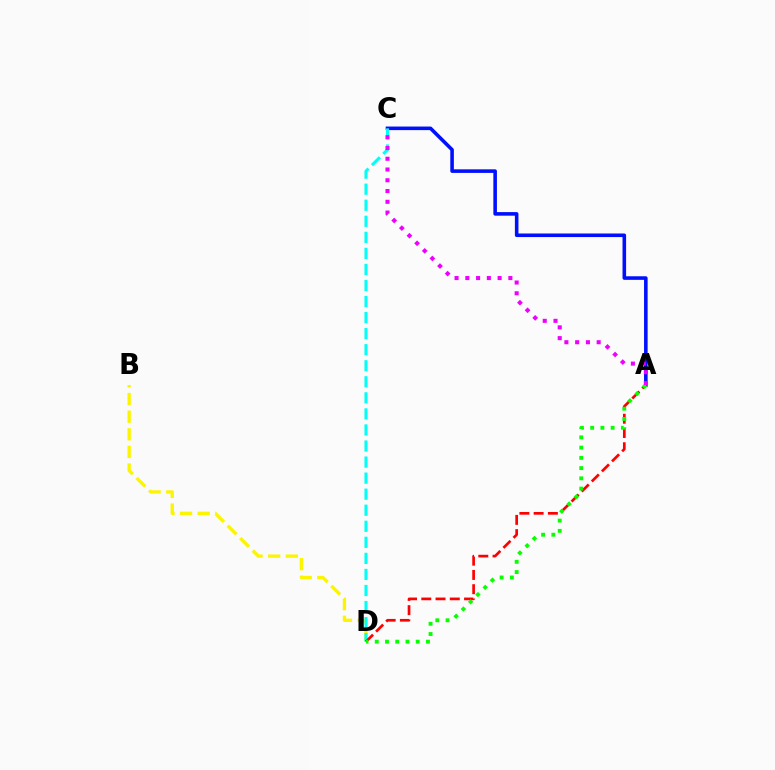{('A', 'C'): [{'color': '#0010ff', 'line_style': 'solid', 'thickness': 2.58}, {'color': '#ee00ff', 'line_style': 'dotted', 'thickness': 2.92}], ('B', 'D'): [{'color': '#fcf500', 'line_style': 'dashed', 'thickness': 2.39}], ('C', 'D'): [{'color': '#00fff6', 'line_style': 'dashed', 'thickness': 2.18}], ('A', 'D'): [{'color': '#ff0000', 'line_style': 'dashed', 'thickness': 1.94}, {'color': '#08ff00', 'line_style': 'dotted', 'thickness': 2.78}]}